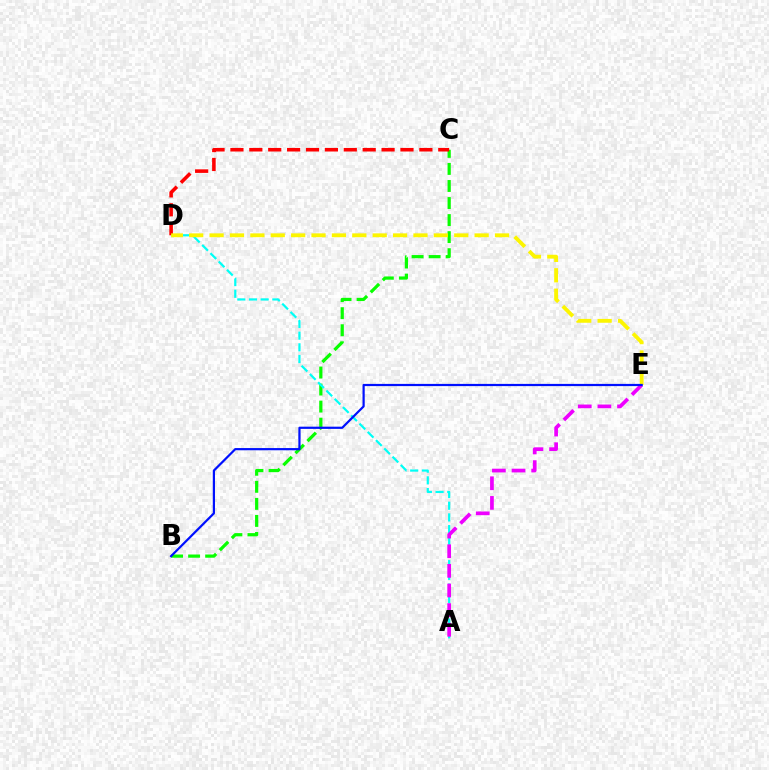{('B', 'C'): [{'color': '#08ff00', 'line_style': 'dashed', 'thickness': 2.32}], ('A', 'D'): [{'color': '#00fff6', 'line_style': 'dashed', 'thickness': 1.59}], ('C', 'D'): [{'color': '#ff0000', 'line_style': 'dashed', 'thickness': 2.57}], ('A', 'E'): [{'color': '#ee00ff', 'line_style': 'dashed', 'thickness': 2.67}], ('D', 'E'): [{'color': '#fcf500', 'line_style': 'dashed', 'thickness': 2.77}], ('B', 'E'): [{'color': '#0010ff', 'line_style': 'solid', 'thickness': 1.59}]}